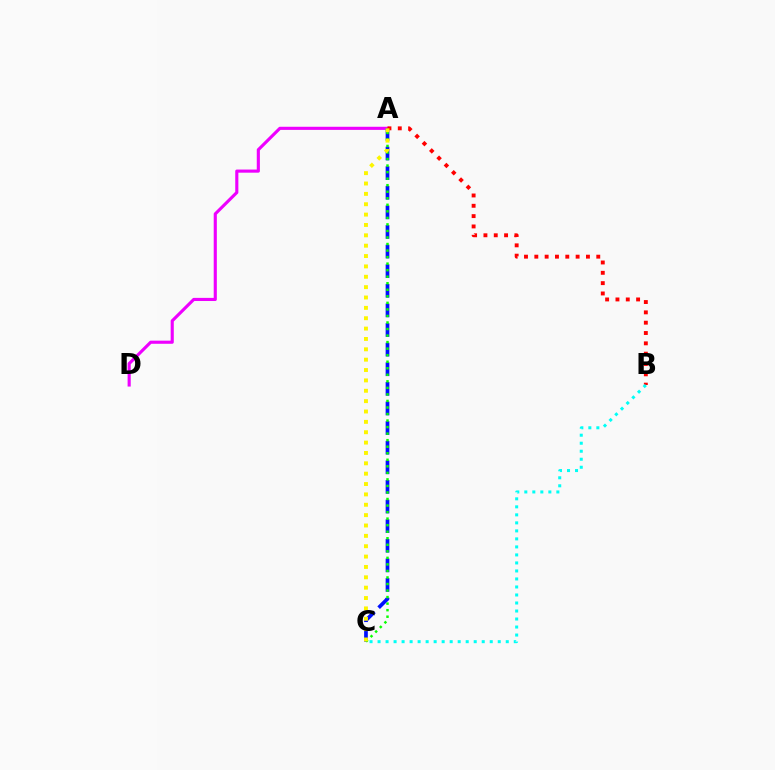{('A', 'D'): [{'color': '#ee00ff', 'line_style': 'solid', 'thickness': 2.25}], ('A', 'C'): [{'color': '#0010ff', 'line_style': 'dashed', 'thickness': 2.66}, {'color': '#08ff00', 'line_style': 'dotted', 'thickness': 1.78}, {'color': '#fcf500', 'line_style': 'dotted', 'thickness': 2.82}], ('A', 'B'): [{'color': '#ff0000', 'line_style': 'dotted', 'thickness': 2.81}], ('B', 'C'): [{'color': '#00fff6', 'line_style': 'dotted', 'thickness': 2.18}]}